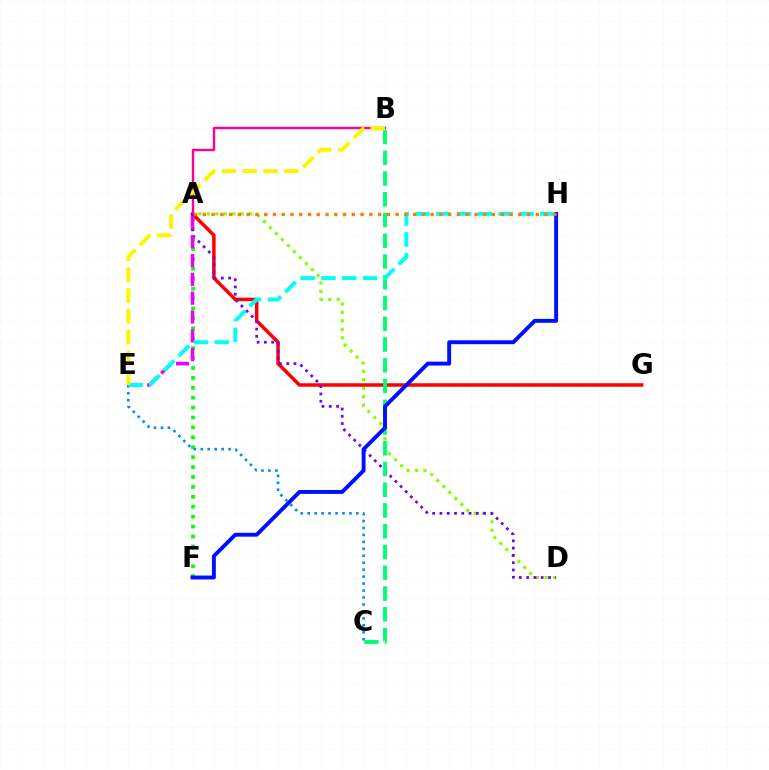{('A', 'D'): [{'color': '#84ff00', 'line_style': 'dotted', 'thickness': 2.3}, {'color': '#7200ff', 'line_style': 'dotted', 'thickness': 1.98}], ('A', 'F'): [{'color': '#08ff00', 'line_style': 'dotted', 'thickness': 2.69}], ('A', 'G'): [{'color': '#ff0000', 'line_style': 'solid', 'thickness': 2.52}], ('A', 'B'): [{'color': '#ff0094', 'line_style': 'solid', 'thickness': 1.73}], ('C', 'E'): [{'color': '#008cff', 'line_style': 'dotted', 'thickness': 1.89}], ('B', 'C'): [{'color': '#00ff74', 'line_style': 'dashed', 'thickness': 2.82}], ('F', 'H'): [{'color': '#0010ff', 'line_style': 'solid', 'thickness': 2.81}], ('A', 'E'): [{'color': '#ee00ff', 'line_style': 'dashed', 'thickness': 2.56}], ('E', 'H'): [{'color': '#00fff6', 'line_style': 'dashed', 'thickness': 2.83}], ('A', 'H'): [{'color': '#ff7c00', 'line_style': 'dotted', 'thickness': 2.38}], ('B', 'E'): [{'color': '#fcf500', 'line_style': 'dashed', 'thickness': 2.83}]}